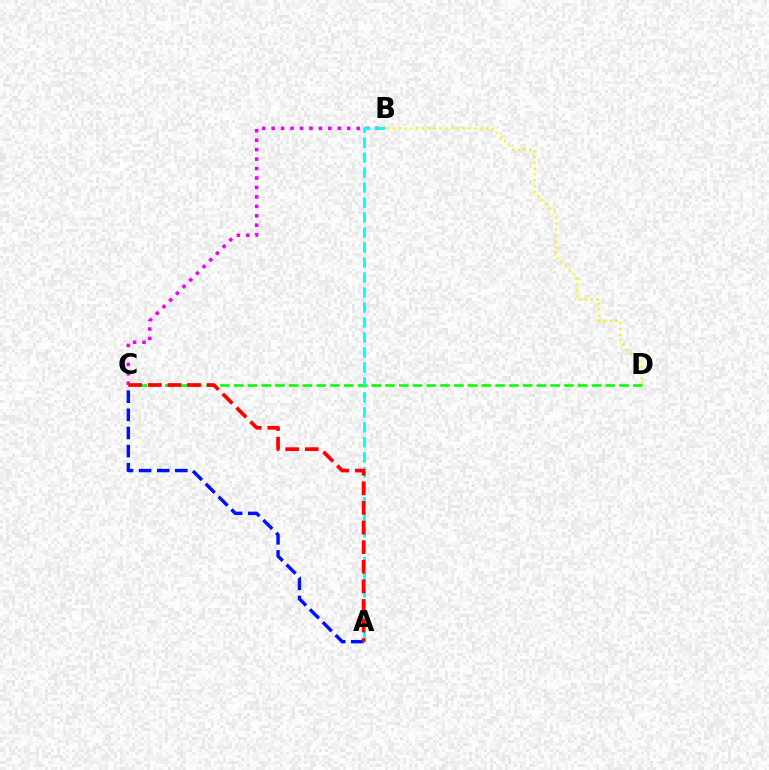{('B', 'D'): [{'color': '#fcf500', 'line_style': 'dotted', 'thickness': 1.58}], ('B', 'C'): [{'color': '#ee00ff', 'line_style': 'dotted', 'thickness': 2.57}], ('C', 'D'): [{'color': '#08ff00', 'line_style': 'dashed', 'thickness': 1.87}], ('A', 'B'): [{'color': '#00fff6', 'line_style': 'dashed', 'thickness': 2.04}], ('A', 'C'): [{'color': '#0010ff', 'line_style': 'dashed', 'thickness': 2.46}, {'color': '#ff0000', 'line_style': 'dashed', 'thickness': 2.66}]}